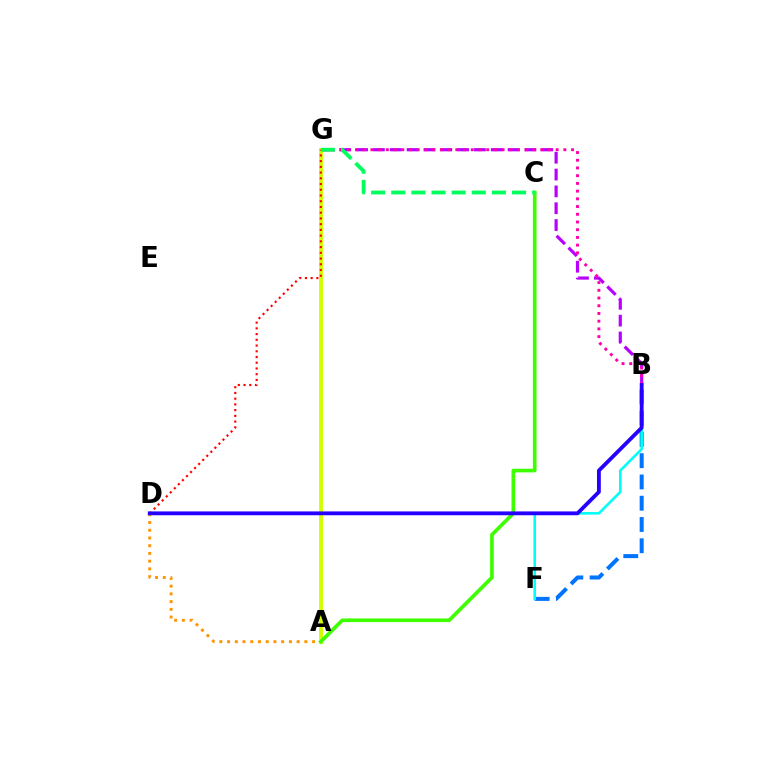{('B', 'G'): [{'color': '#b900ff', 'line_style': 'dashed', 'thickness': 2.29}, {'color': '#ff00ac', 'line_style': 'dotted', 'thickness': 2.1}], ('A', 'D'): [{'color': '#ff9400', 'line_style': 'dotted', 'thickness': 2.1}], ('A', 'G'): [{'color': '#d1ff00', 'line_style': 'solid', 'thickness': 2.82}], ('B', 'F'): [{'color': '#0074ff', 'line_style': 'dashed', 'thickness': 2.89}, {'color': '#00fff6', 'line_style': 'solid', 'thickness': 1.88}], ('D', 'G'): [{'color': '#ff0000', 'line_style': 'dotted', 'thickness': 1.56}], ('A', 'C'): [{'color': '#3dff00', 'line_style': 'solid', 'thickness': 2.64}], ('B', 'D'): [{'color': '#2500ff', 'line_style': 'solid', 'thickness': 2.75}], ('C', 'G'): [{'color': '#00ff5c', 'line_style': 'dashed', 'thickness': 2.73}]}